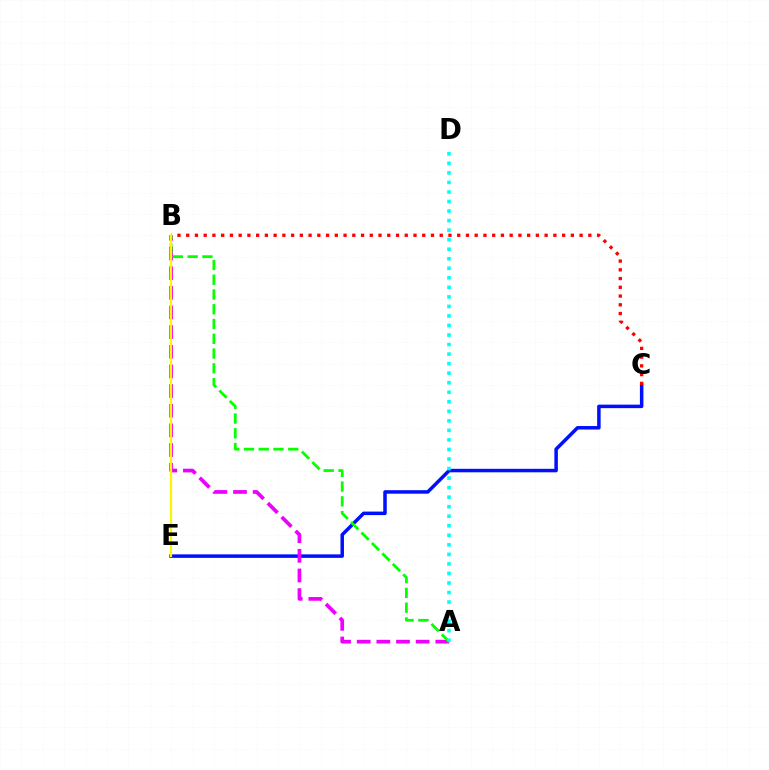{('C', 'E'): [{'color': '#0010ff', 'line_style': 'solid', 'thickness': 2.52}], ('B', 'C'): [{'color': '#ff0000', 'line_style': 'dotted', 'thickness': 2.38}], ('A', 'B'): [{'color': '#ee00ff', 'line_style': 'dashed', 'thickness': 2.67}, {'color': '#08ff00', 'line_style': 'dashed', 'thickness': 2.01}], ('A', 'D'): [{'color': '#00fff6', 'line_style': 'dotted', 'thickness': 2.59}], ('B', 'E'): [{'color': '#fcf500', 'line_style': 'solid', 'thickness': 1.59}]}